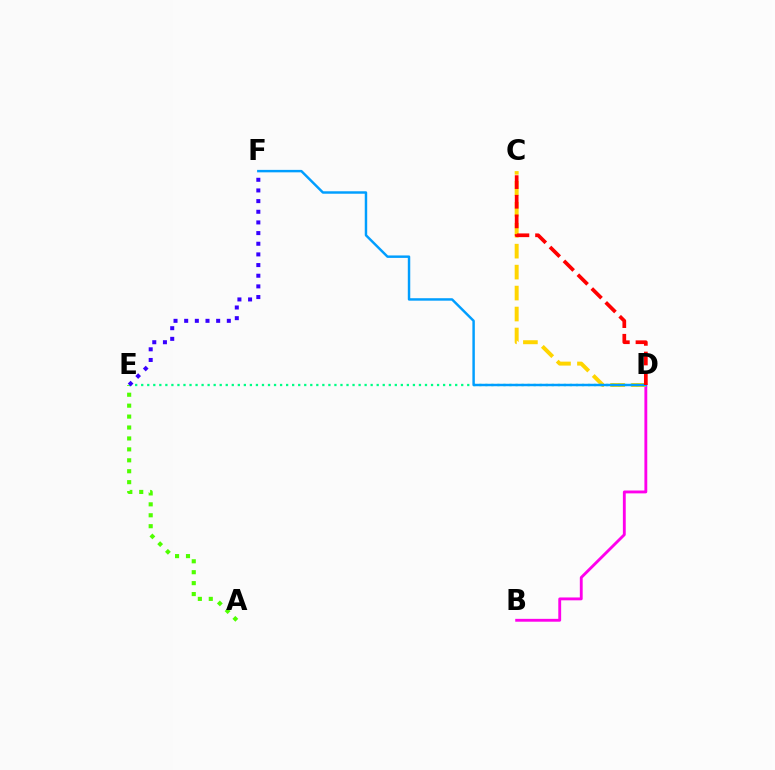{('B', 'D'): [{'color': '#ff00ed', 'line_style': 'solid', 'thickness': 2.06}], ('A', 'E'): [{'color': '#4fff00', 'line_style': 'dotted', 'thickness': 2.97}], ('C', 'D'): [{'color': '#ffd500', 'line_style': 'dashed', 'thickness': 2.85}, {'color': '#ff0000', 'line_style': 'dashed', 'thickness': 2.67}], ('D', 'E'): [{'color': '#00ff86', 'line_style': 'dotted', 'thickness': 1.64}], ('E', 'F'): [{'color': '#3700ff', 'line_style': 'dotted', 'thickness': 2.9}], ('D', 'F'): [{'color': '#009eff', 'line_style': 'solid', 'thickness': 1.77}]}